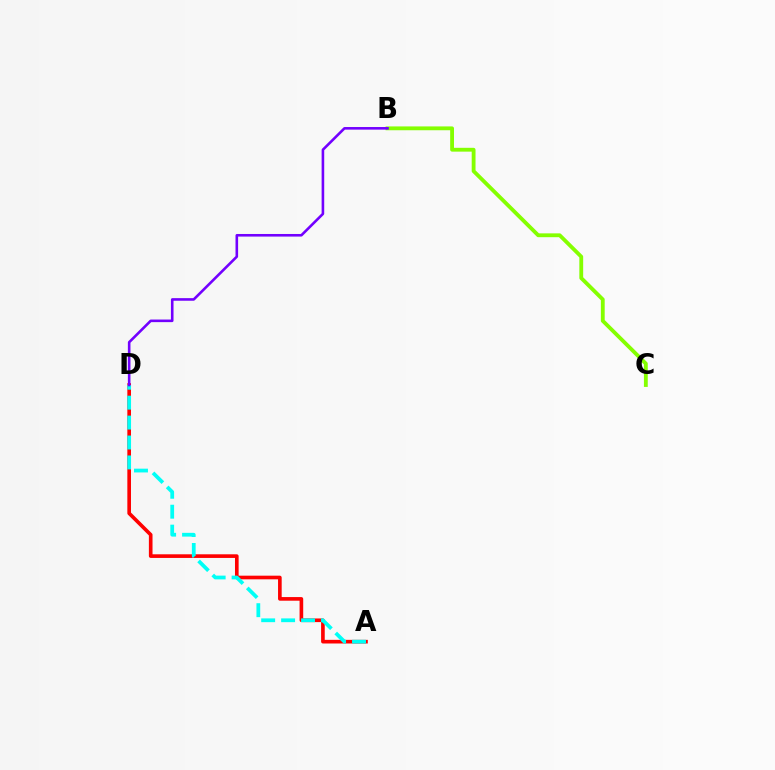{('A', 'D'): [{'color': '#ff0000', 'line_style': 'solid', 'thickness': 2.62}, {'color': '#00fff6', 'line_style': 'dashed', 'thickness': 2.71}], ('B', 'C'): [{'color': '#84ff00', 'line_style': 'solid', 'thickness': 2.76}], ('B', 'D'): [{'color': '#7200ff', 'line_style': 'solid', 'thickness': 1.87}]}